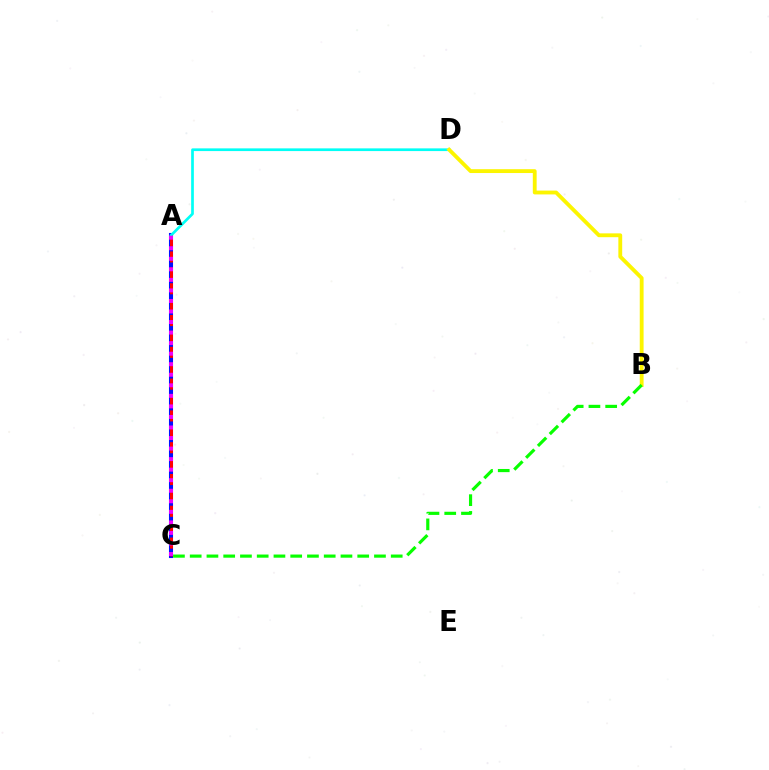{('A', 'C'): [{'color': '#0010ff', 'line_style': 'solid', 'thickness': 2.93}, {'color': '#ff0000', 'line_style': 'dashed', 'thickness': 2.16}, {'color': '#ee00ff', 'line_style': 'dotted', 'thickness': 2.86}], ('A', 'D'): [{'color': '#00fff6', 'line_style': 'solid', 'thickness': 1.95}], ('B', 'D'): [{'color': '#fcf500', 'line_style': 'solid', 'thickness': 2.76}], ('B', 'C'): [{'color': '#08ff00', 'line_style': 'dashed', 'thickness': 2.28}]}